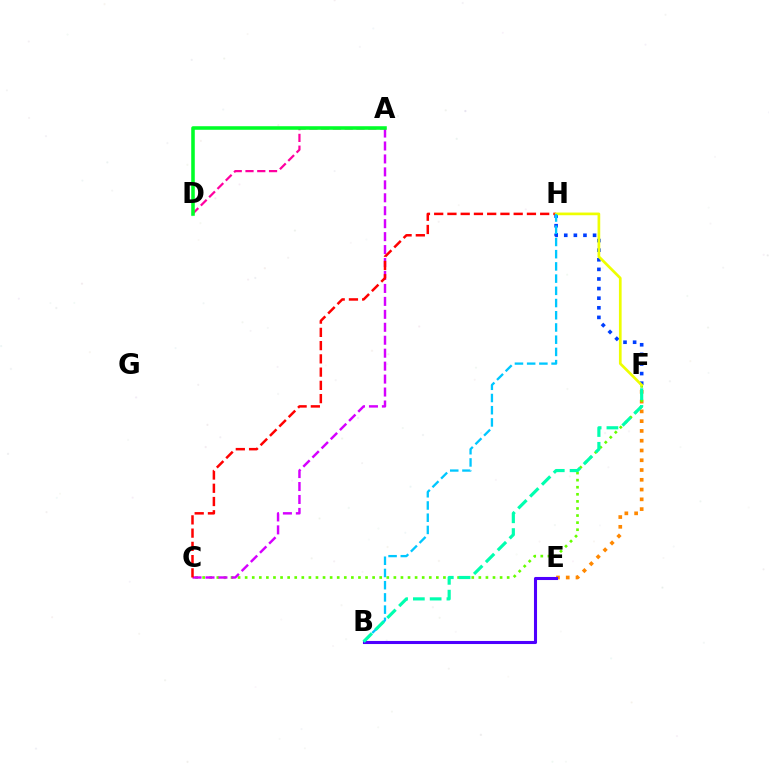{('E', 'F'): [{'color': '#ff8800', 'line_style': 'dotted', 'thickness': 2.66}], ('A', 'D'): [{'color': '#ff00a0', 'line_style': 'dashed', 'thickness': 1.6}, {'color': '#00ff27', 'line_style': 'solid', 'thickness': 2.56}], ('C', 'F'): [{'color': '#66ff00', 'line_style': 'dotted', 'thickness': 1.92}], ('B', 'E'): [{'color': '#4f00ff', 'line_style': 'solid', 'thickness': 2.21}], ('A', 'C'): [{'color': '#d600ff', 'line_style': 'dashed', 'thickness': 1.76}], ('F', 'H'): [{'color': '#003fff', 'line_style': 'dotted', 'thickness': 2.61}, {'color': '#eeff00', 'line_style': 'solid', 'thickness': 1.94}], ('C', 'H'): [{'color': '#ff0000', 'line_style': 'dashed', 'thickness': 1.8}], ('B', 'H'): [{'color': '#00c7ff', 'line_style': 'dashed', 'thickness': 1.66}], ('B', 'F'): [{'color': '#00ffaf', 'line_style': 'dashed', 'thickness': 2.28}]}